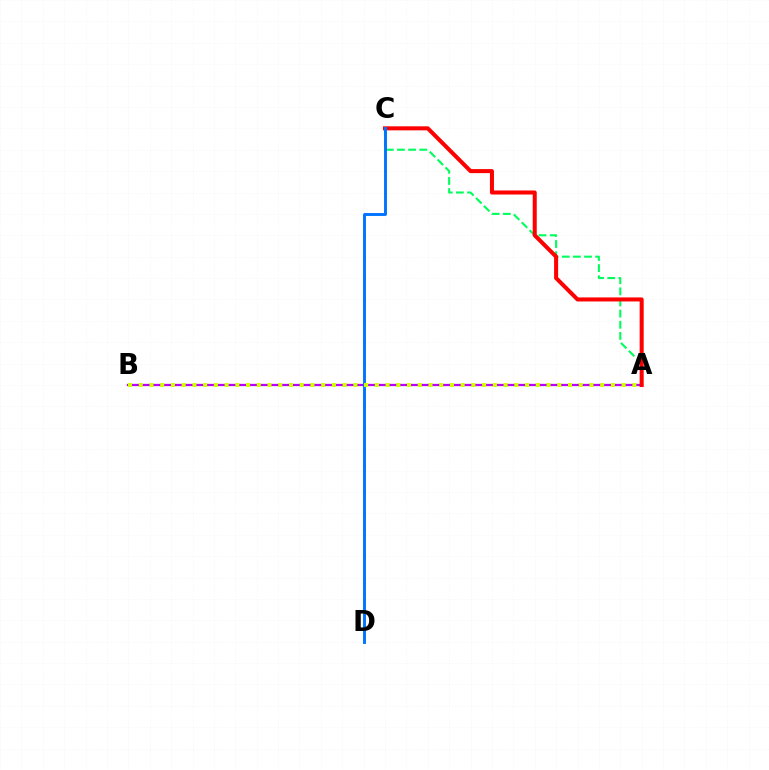{('A', 'C'): [{'color': '#00ff5c', 'line_style': 'dashed', 'thickness': 1.51}, {'color': '#ff0000', 'line_style': 'solid', 'thickness': 2.91}], ('A', 'B'): [{'color': '#b900ff', 'line_style': 'solid', 'thickness': 1.65}, {'color': '#d1ff00', 'line_style': 'dotted', 'thickness': 2.92}], ('C', 'D'): [{'color': '#0074ff', 'line_style': 'solid', 'thickness': 2.1}]}